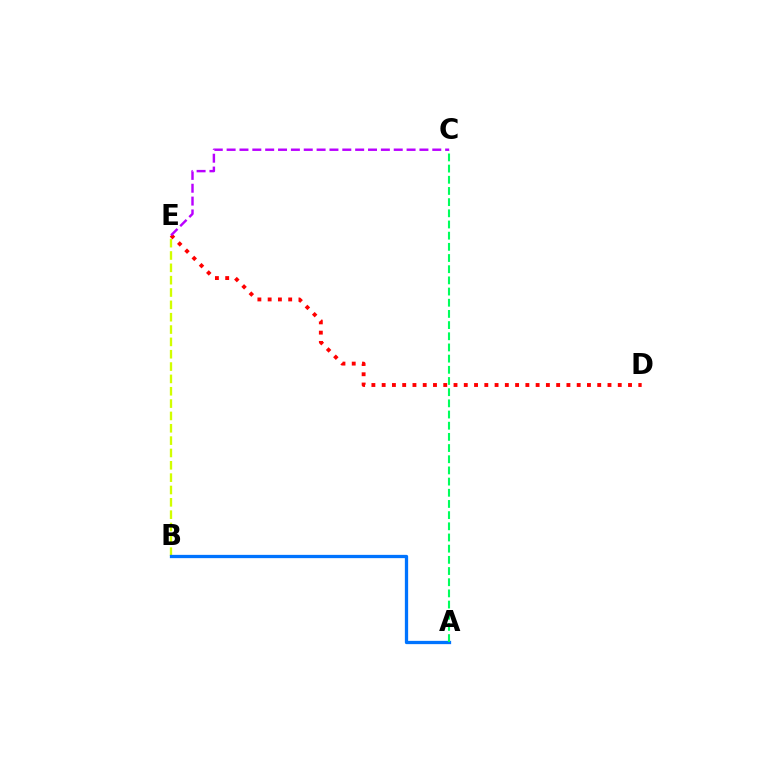{('B', 'E'): [{'color': '#d1ff00', 'line_style': 'dashed', 'thickness': 1.68}], ('A', 'B'): [{'color': '#0074ff', 'line_style': 'solid', 'thickness': 2.36}], ('D', 'E'): [{'color': '#ff0000', 'line_style': 'dotted', 'thickness': 2.79}], ('A', 'C'): [{'color': '#00ff5c', 'line_style': 'dashed', 'thickness': 1.52}], ('C', 'E'): [{'color': '#b900ff', 'line_style': 'dashed', 'thickness': 1.75}]}